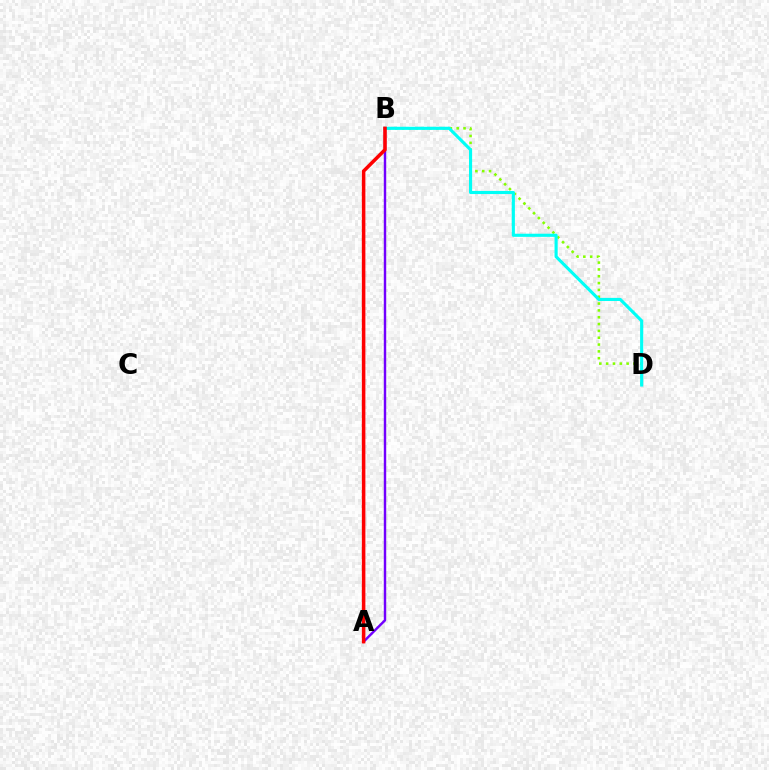{('B', 'D'): [{'color': '#84ff00', 'line_style': 'dotted', 'thickness': 1.86}, {'color': '#00fff6', 'line_style': 'solid', 'thickness': 2.25}], ('A', 'B'): [{'color': '#7200ff', 'line_style': 'solid', 'thickness': 1.75}, {'color': '#ff0000', 'line_style': 'solid', 'thickness': 2.54}]}